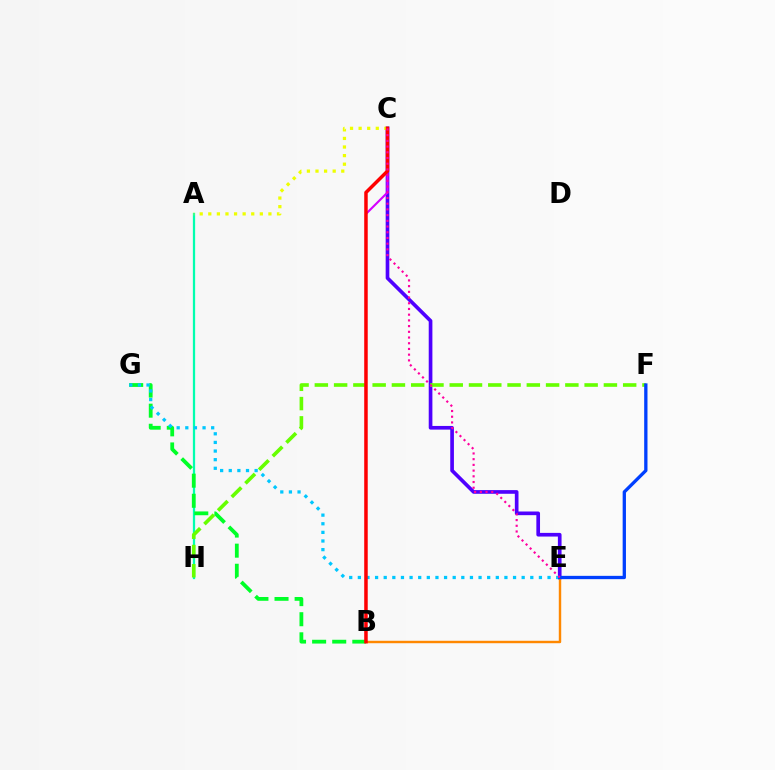{('A', 'H'): [{'color': '#00ffaf', 'line_style': 'solid', 'thickness': 1.63}], ('B', 'G'): [{'color': '#00ff27', 'line_style': 'dashed', 'thickness': 2.73}], ('C', 'E'): [{'color': '#4f00ff', 'line_style': 'solid', 'thickness': 2.64}, {'color': '#ff00a0', 'line_style': 'dotted', 'thickness': 1.55}], ('F', 'H'): [{'color': '#66ff00', 'line_style': 'dashed', 'thickness': 2.62}], ('B', 'E'): [{'color': '#ff8800', 'line_style': 'solid', 'thickness': 1.75}], ('E', 'G'): [{'color': '#00c7ff', 'line_style': 'dotted', 'thickness': 2.34}], ('E', 'F'): [{'color': '#003fff', 'line_style': 'solid', 'thickness': 2.38}], ('B', 'C'): [{'color': '#d600ff', 'line_style': 'solid', 'thickness': 1.54}, {'color': '#ff0000', 'line_style': 'solid', 'thickness': 2.51}], ('A', 'C'): [{'color': '#eeff00', 'line_style': 'dotted', 'thickness': 2.33}]}